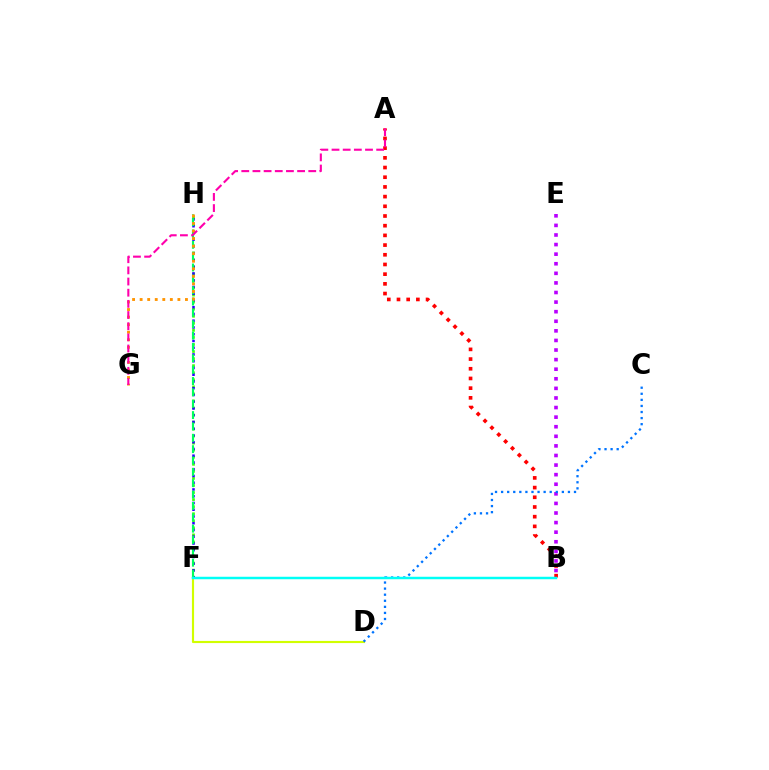{('A', 'B'): [{'color': '#ff0000', 'line_style': 'dotted', 'thickness': 2.63}], ('D', 'F'): [{'color': '#d1ff00', 'line_style': 'solid', 'thickness': 1.55}], ('B', 'E'): [{'color': '#b900ff', 'line_style': 'dotted', 'thickness': 2.6}], ('C', 'D'): [{'color': '#0074ff', 'line_style': 'dotted', 'thickness': 1.65}], ('F', 'H'): [{'color': '#3dff00', 'line_style': 'dotted', 'thickness': 1.92}, {'color': '#2500ff', 'line_style': 'dotted', 'thickness': 1.83}, {'color': '#00ff5c', 'line_style': 'dashed', 'thickness': 1.54}], ('G', 'H'): [{'color': '#ff9400', 'line_style': 'dotted', 'thickness': 2.05}], ('B', 'F'): [{'color': '#00fff6', 'line_style': 'solid', 'thickness': 1.78}], ('A', 'G'): [{'color': '#ff00ac', 'line_style': 'dashed', 'thickness': 1.52}]}